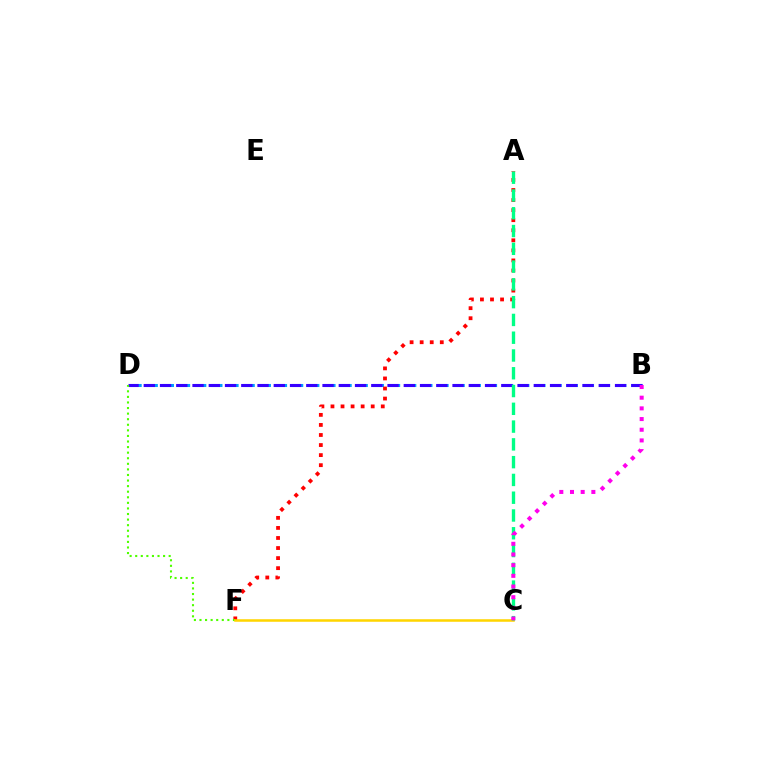{('B', 'D'): [{'color': '#009eff', 'line_style': 'dashed', 'thickness': 2.19}, {'color': '#3700ff', 'line_style': 'dashed', 'thickness': 2.21}], ('A', 'F'): [{'color': '#ff0000', 'line_style': 'dotted', 'thickness': 2.73}], ('D', 'F'): [{'color': '#4fff00', 'line_style': 'dotted', 'thickness': 1.52}], ('C', 'F'): [{'color': '#ffd500', 'line_style': 'solid', 'thickness': 1.83}], ('A', 'C'): [{'color': '#00ff86', 'line_style': 'dashed', 'thickness': 2.42}], ('B', 'C'): [{'color': '#ff00ed', 'line_style': 'dotted', 'thickness': 2.9}]}